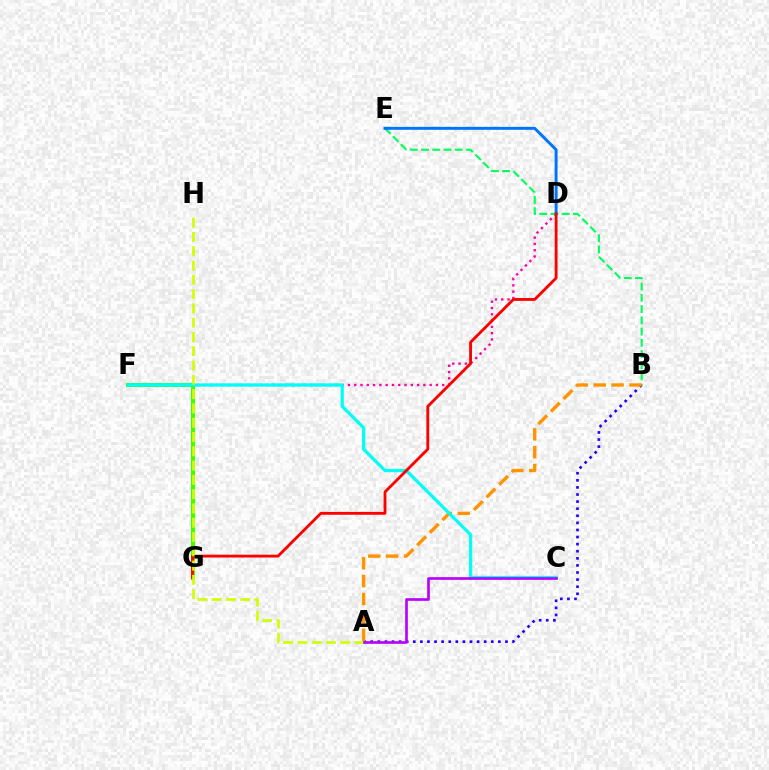{('D', 'F'): [{'color': '#ff00ac', 'line_style': 'dotted', 'thickness': 1.71}], ('A', 'B'): [{'color': '#2500ff', 'line_style': 'dotted', 'thickness': 1.93}, {'color': '#ff9400', 'line_style': 'dashed', 'thickness': 2.43}], ('F', 'G'): [{'color': '#3dff00', 'line_style': 'solid', 'thickness': 2.89}], ('B', 'E'): [{'color': '#00ff5c', 'line_style': 'dashed', 'thickness': 1.53}], ('D', 'E'): [{'color': '#0074ff', 'line_style': 'solid', 'thickness': 2.12}], ('C', 'F'): [{'color': '#00fff6', 'line_style': 'solid', 'thickness': 2.34}], ('D', 'G'): [{'color': '#ff0000', 'line_style': 'solid', 'thickness': 2.04}], ('A', 'H'): [{'color': '#d1ff00', 'line_style': 'dashed', 'thickness': 1.94}], ('A', 'C'): [{'color': '#b900ff', 'line_style': 'solid', 'thickness': 1.92}]}